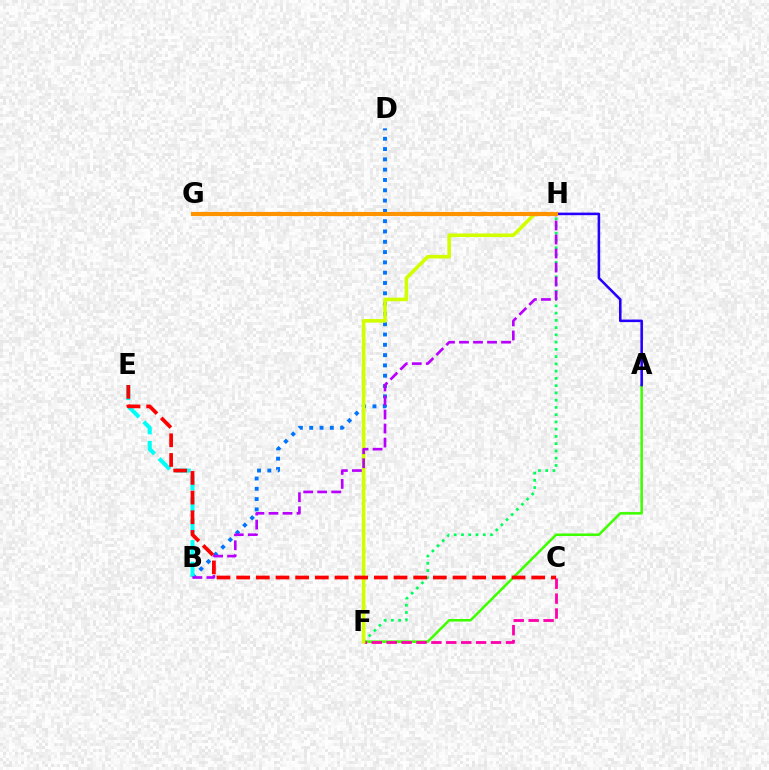{('A', 'F'): [{'color': '#3dff00', 'line_style': 'solid', 'thickness': 1.82}], ('F', 'H'): [{'color': '#00ff5c', 'line_style': 'dotted', 'thickness': 1.97}, {'color': '#d1ff00', 'line_style': 'solid', 'thickness': 2.59}], ('B', 'D'): [{'color': '#0074ff', 'line_style': 'dotted', 'thickness': 2.8}], ('B', 'E'): [{'color': '#00fff6', 'line_style': 'dashed', 'thickness': 2.93}], ('C', 'F'): [{'color': '#ff00ac', 'line_style': 'dashed', 'thickness': 2.03}], ('B', 'H'): [{'color': '#b900ff', 'line_style': 'dashed', 'thickness': 1.91}], ('A', 'H'): [{'color': '#2500ff', 'line_style': 'solid', 'thickness': 1.85}], ('C', 'E'): [{'color': '#ff0000', 'line_style': 'dashed', 'thickness': 2.67}], ('G', 'H'): [{'color': '#ff9400', 'line_style': 'solid', 'thickness': 2.98}]}